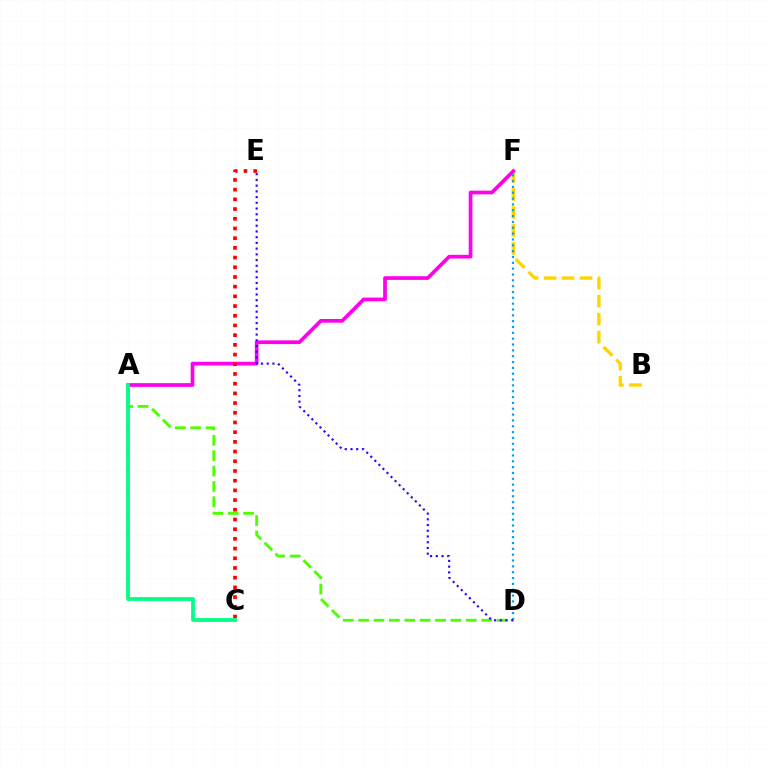{('B', 'F'): [{'color': '#ffd500', 'line_style': 'dashed', 'thickness': 2.44}], ('A', 'F'): [{'color': '#ff00ed', 'line_style': 'solid', 'thickness': 2.66}], ('C', 'E'): [{'color': '#ff0000', 'line_style': 'dotted', 'thickness': 2.64}], ('D', 'F'): [{'color': '#009eff', 'line_style': 'dotted', 'thickness': 1.59}], ('A', 'D'): [{'color': '#4fff00', 'line_style': 'dashed', 'thickness': 2.09}], ('D', 'E'): [{'color': '#3700ff', 'line_style': 'dotted', 'thickness': 1.56}], ('A', 'C'): [{'color': '#00ff86', 'line_style': 'solid', 'thickness': 2.72}]}